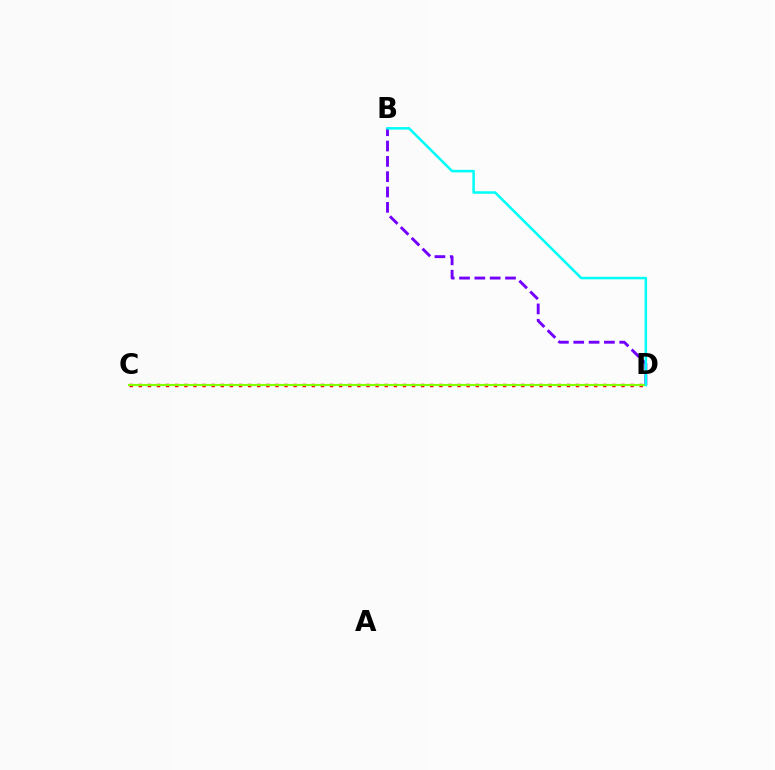{('B', 'D'): [{'color': '#7200ff', 'line_style': 'dashed', 'thickness': 2.08}, {'color': '#00fff6', 'line_style': 'solid', 'thickness': 1.83}], ('C', 'D'): [{'color': '#ff0000', 'line_style': 'dotted', 'thickness': 2.47}, {'color': '#84ff00', 'line_style': 'solid', 'thickness': 1.53}]}